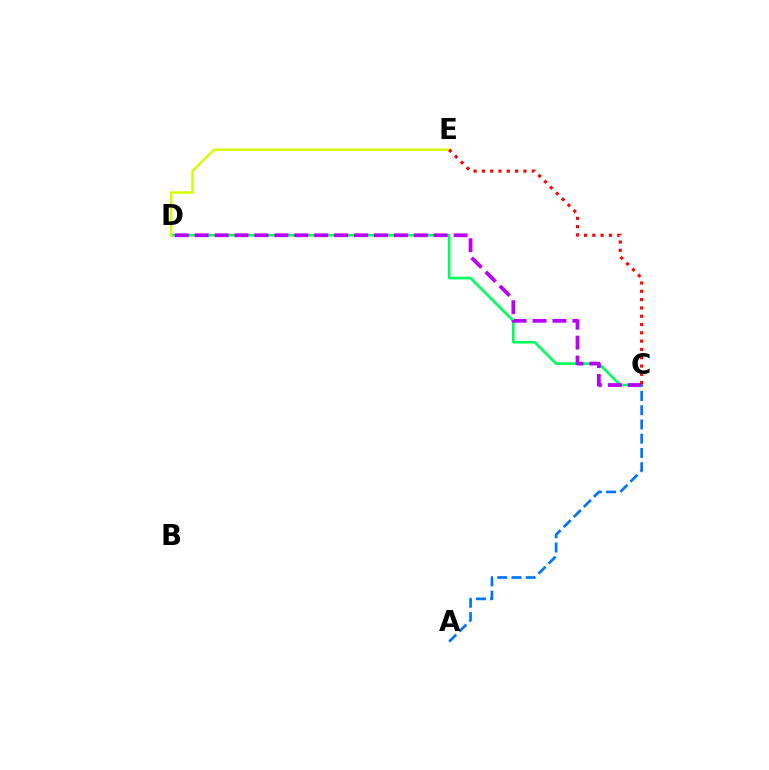{('C', 'D'): [{'color': '#00ff5c', 'line_style': 'solid', 'thickness': 1.91}, {'color': '#b900ff', 'line_style': 'dashed', 'thickness': 2.71}], ('A', 'C'): [{'color': '#0074ff', 'line_style': 'dashed', 'thickness': 1.94}], ('D', 'E'): [{'color': '#d1ff00', 'line_style': 'solid', 'thickness': 1.78}], ('C', 'E'): [{'color': '#ff0000', 'line_style': 'dotted', 'thickness': 2.26}]}